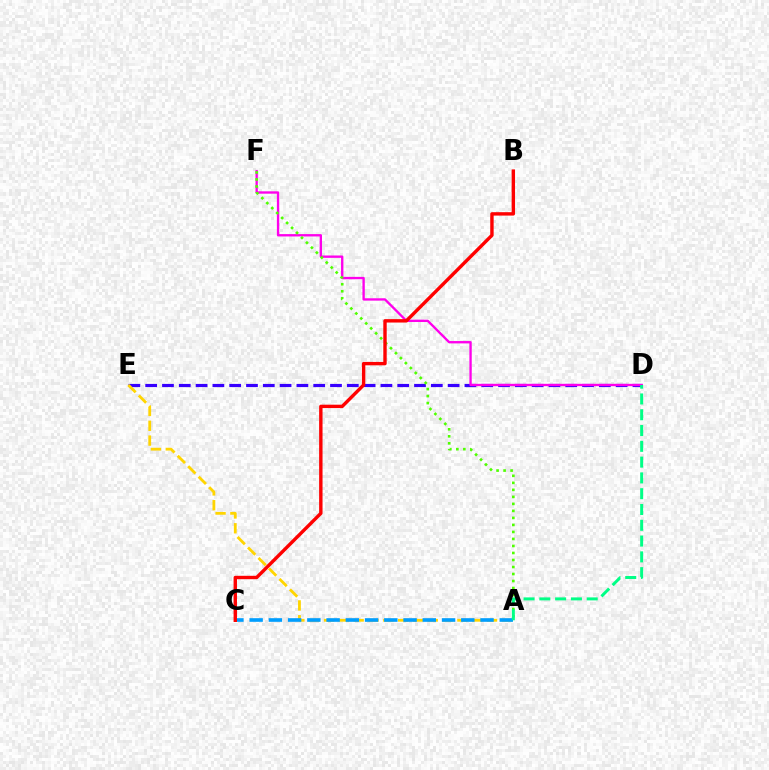{('D', 'E'): [{'color': '#3700ff', 'line_style': 'dashed', 'thickness': 2.28}], ('A', 'E'): [{'color': '#ffd500', 'line_style': 'dashed', 'thickness': 2.01}], ('D', 'F'): [{'color': '#ff00ed', 'line_style': 'solid', 'thickness': 1.69}], ('A', 'F'): [{'color': '#4fff00', 'line_style': 'dotted', 'thickness': 1.91}], ('A', 'C'): [{'color': '#009eff', 'line_style': 'dashed', 'thickness': 2.61}], ('B', 'C'): [{'color': '#ff0000', 'line_style': 'solid', 'thickness': 2.45}], ('A', 'D'): [{'color': '#00ff86', 'line_style': 'dashed', 'thickness': 2.15}]}